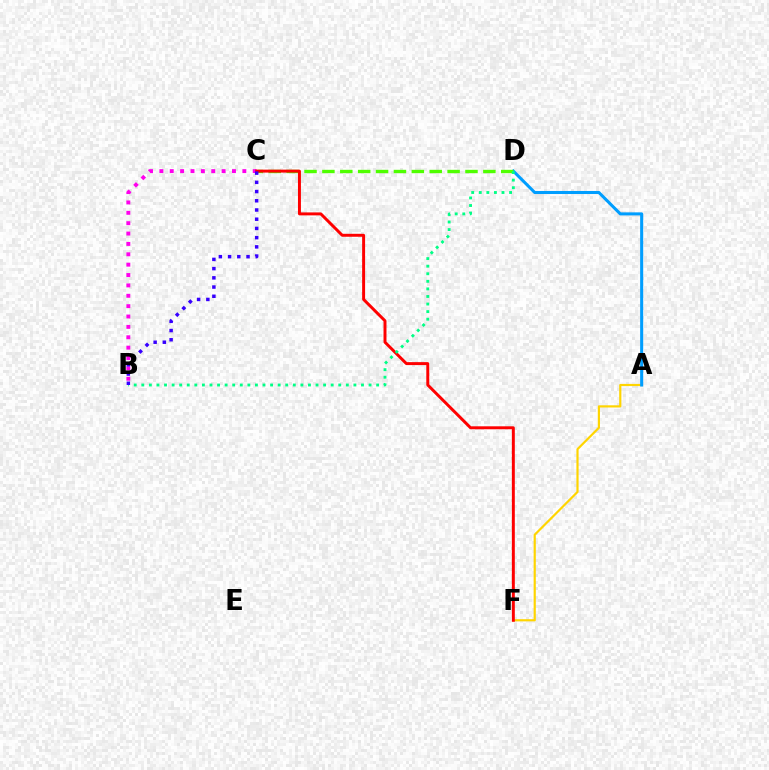{('A', 'F'): [{'color': '#ffd500', 'line_style': 'solid', 'thickness': 1.57}], ('A', 'D'): [{'color': '#009eff', 'line_style': 'solid', 'thickness': 2.2}], ('B', 'C'): [{'color': '#ff00ed', 'line_style': 'dotted', 'thickness': 2.82}, {'color': '#3700ff', 'line_style': 'dotted', 'thickness': 2.5}], ('C', 'D'): [{'color': '#4fff00', 'line_style': 'dashed', 'thickness': 2.43}], ('C', 'F'): [{'color': '#ff0000', 'line_style': 'solid', 'thickness': 2.13}], ('B', 'D'): [{'color': '#00ff86', 'line_style': 'dotted', 'thickness': 2.06}]}